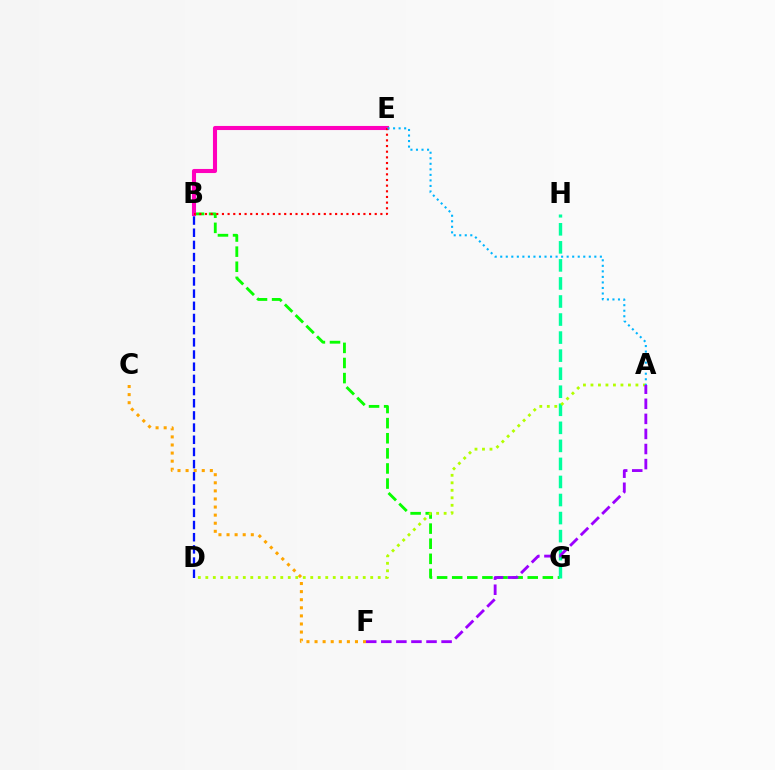{('B', 'G'): [{'color': '#08ff00', 'line_style': 'dashed', 'thickness': 2.05}], ('G', 'H'): [{'color': '#00ff9d', 'line_style': 'dashed', 'thickness': 2.45}], ('B', 'E'): [{'color': '#ff00bd', 'line_style': 'solid', 'thickness': 2.94}, {'color': '#ff0000', 'line_style': 'dotted', 'thickness': 1.54}], ('C', 'F'): [{'color': '#ffa500', 'line_style': 'dotted', 'thickness': 2.2}], ('A', 'D'): [{'color': '#b3ff00', 'line_style': 'dotted', 'thickness': 2.04}], ('B', 'D'): [{'color': '#0010ff', 'line_style': 'dashed', 'thickness': 1.65}], ('A', 'E'): [{'color': '#00b5ff', 'line_style': 'dotted', 'thickness': 1.5}], ('A', 'F'): [{'color': '#9b00ff', 'line_style': 'dashed', 'thickness': 2.05}]}